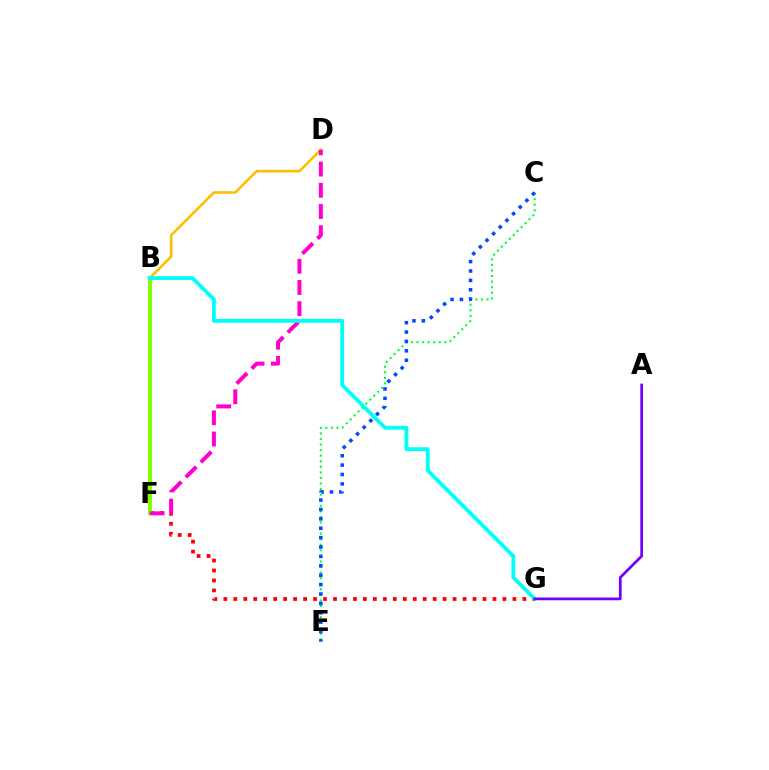{('F', 'G'): [{'color': '#ff0000', 'line_style': 'dotted', 'thickness': 2.71}], ('B', 'F'): [{'color': '#84ff00', 'line_style': 'solid', 'thickness': 2.97}], ('C', 'E'): [{'color': '#00ff39', 'line_style': 'dotted', 'thickness': 1.51}, {'color': '#004bff', 'line_style': 'dotted', 'thickness': 2.55}], ('B', 'D'): [{'color': '#ffbd00', 'line_style': 'solid', 'thickness': 1.86}], ('D', 'F'): [{'color': '#ff00cf', 'line_style': 'dashed', 'thickness': 2.88}], ('B', 'G'): [{'color': '#00fff6', 'line_style': 'solid', 'thickness': 2.73}], ('A', 'G'): [{'color': '#7200ff', 'line_style': 'solid', 'thickness': 1.98}]}